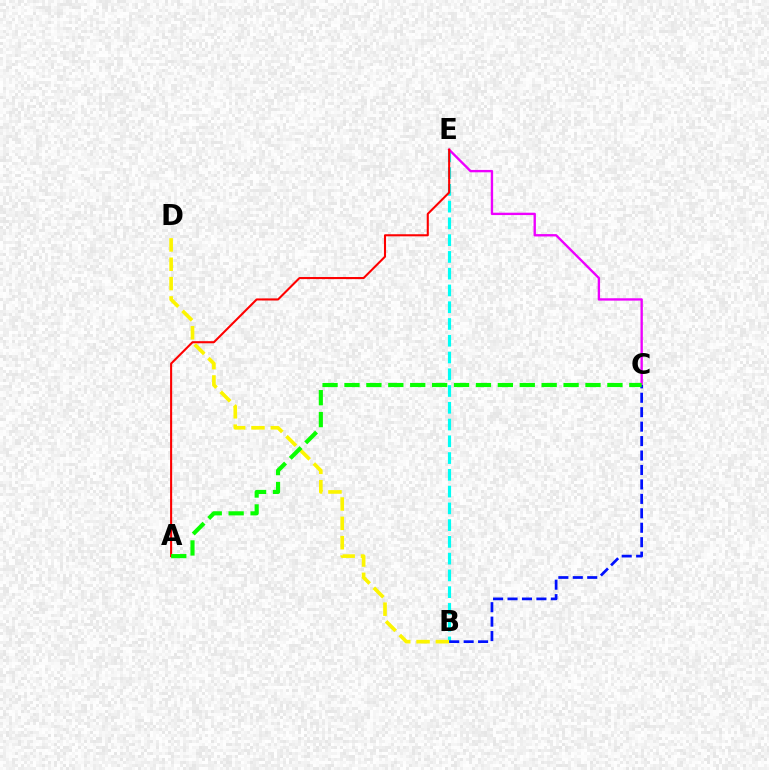{('B', 'E'): [{'color': '#00fff6', 'line_style': 'dashed', 'thickness': 2.28}], ('C', 'E'): [{'color': '#ee00ff', 'line_style': 'solid', 'thickness': 1.7}], ('A', 'E'): [{'color': '#ff0000', 'line_style': 'solid', 'thickness': 1.5}], ('B', 'D'): [{'color': '#fcf500', 'line_style': 'dashed', 'thickness': 2.63}], ('B', 'C'): [{'color': '#0010ff', 'line_style': 'dashed', 'thickness': 1.96}], ('A', 'C'): [{'color': '#08ff00', 'line_style': 'dashed', 'thickness': 2.98}]}